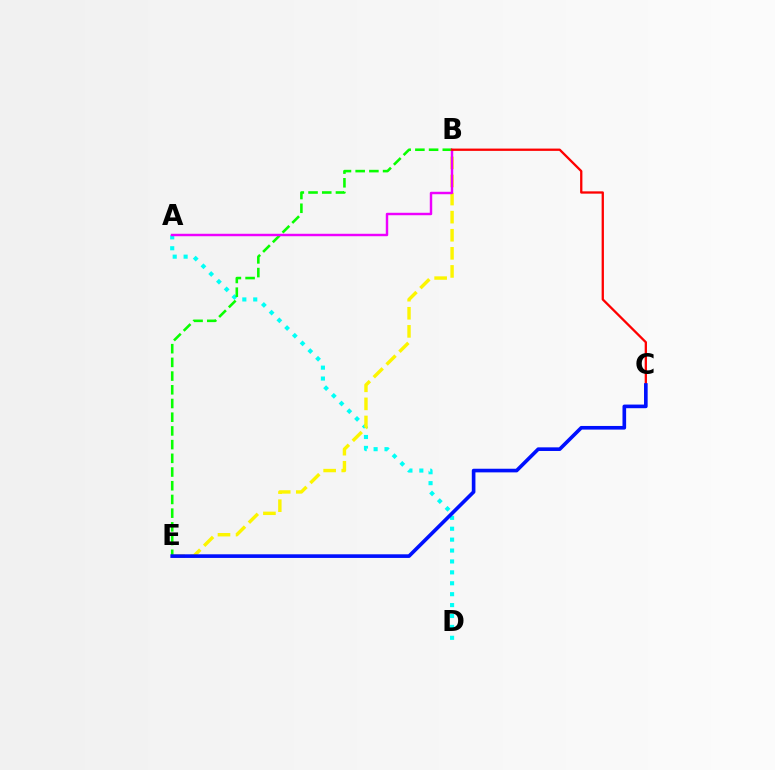{('A', 'D'): [{'color': '#00fff6', 'line_style': 'dotted', 'thickness': 2.96}], ('B', 'E'): [{'color': '#fcf500', 'line_style': 'dashed', 'thickness': 2.46}, {'color': '#08ff00', 'line_style': 'dashed', 'thickness': 1.86}], ('A', 'B'): [{'color': '#ee00ff', 'line_style': 'solid', 'thickness': 1.76}], ('B', 'C'): [{'color': '#ff0000', 'line_style': 'solid', 'thickness': 1.65}], ('C', 'E'): [{'color': '#0010ff', 'line_style': 'solid', 'thickness': 2.62}]}